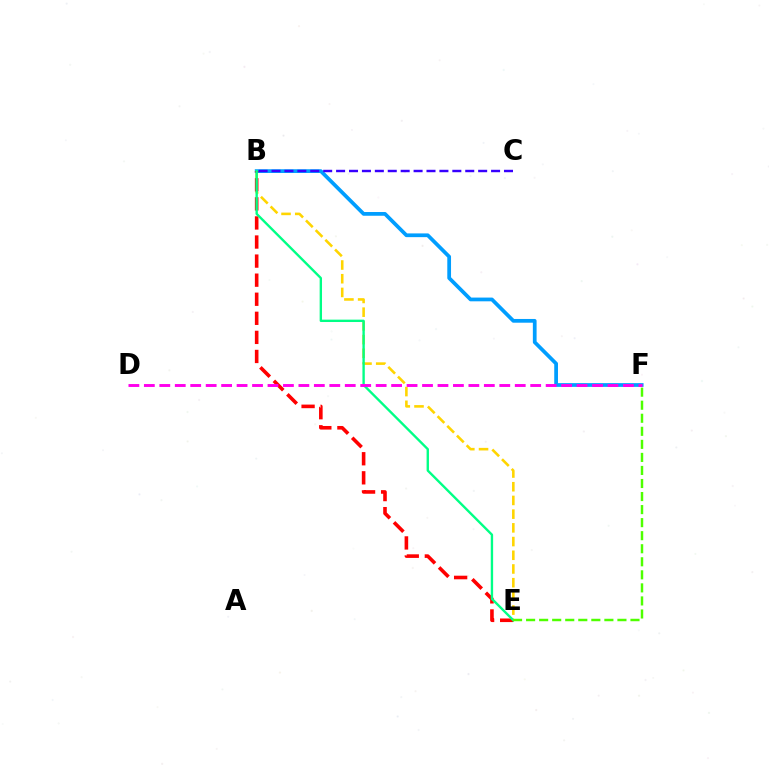{('B', 'E'): [{'color': '#ffd500', 'line_style': 'dashed', 'thickness': 1.86}, {'color': '#ff0000', 'line_style': 'dashed', 'thickness': 2.59}, {'color': '#00ff86', 'line_style': 'solid', 'thickness': 1.7}], ('B', 'F'): [{'color': '#009eff', 'line_style': 'solid', 'thickness': 2.69}], ('D', 'F'): [{'color': '#ff00ed', 'line_style': 'dashed', 'thickness': 2.1}], ('E', 'F'): [{'color': '#4fff00', 'line_style': 'dashed', 'thickness': 1.77}], ('B', 'C'): [{'color': '#3700ff', 'line_style': 'dashed', 'thickness': 1.75}]}